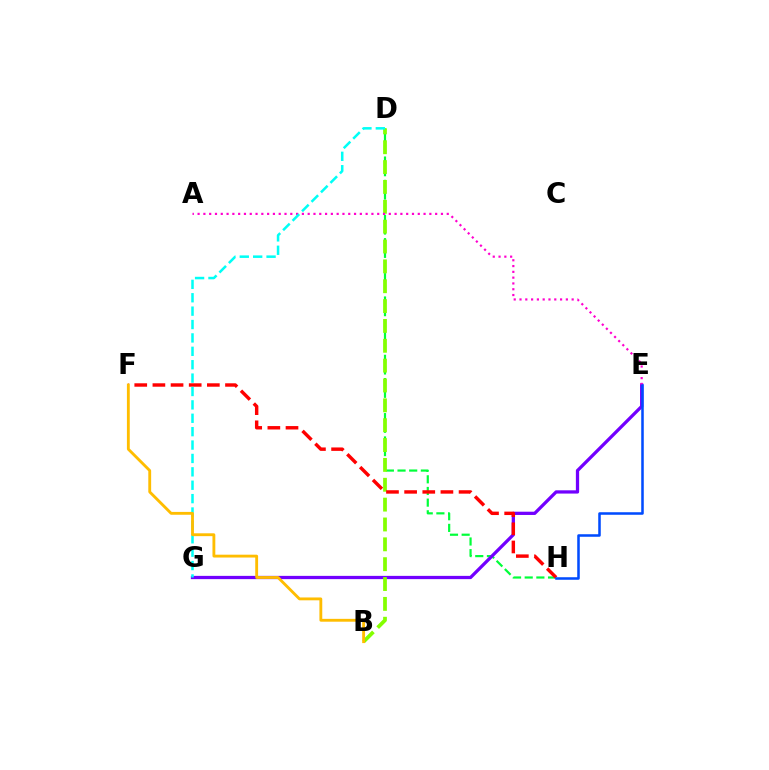{('D', 'H'): [{'color': '#00ff39', 'line_style': 'dashed', 'thickness': 1.58}], ('E', 'G'): [{'color': '#7200ff', 'line_style': 'solid', 'thickness': 2.35}], ('B', 'D'): [{'color': '#84ff00', 'line_style': 'dashed', 'thickness': 2.7}], ('F', 'H'): [{'color': '#ff0000', 'line_style': 'dashed', 'thickness': 2.47}], ('A', 'E'): [{'color': '#ff00cf', 'line_style': 'dotted', 'thickness': 1.57}], ('D', 'G'): [{'color': '#00fff6', 'line_style': 'dashed', 'thickness': 1.82}], ('B', 'F'): [{'color': '#ffbd00', 'line_style': 'solid', 'thickness': 2.05}], ('E', 'H'): [{'color': '#004bff', 'line_style': 'solid', 'thickness': 1.83}]}